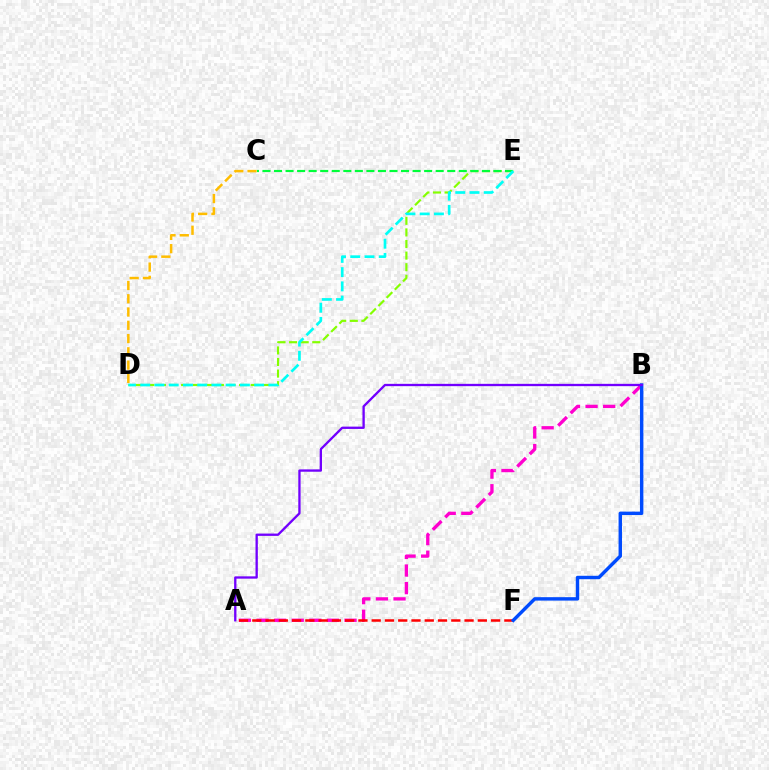{('A', 'B'): [{'color': '#ff00cf', 'line_style': 'dashed', 'thickness': 2.39}, {'color': '#7200ff', 'line_style': 'solid', 'thickness': 1.67}], ('A', 'F'): [{'color': '#ff0000', 'line_style': 'dashed', 'thickness': 1.8}], ('C', 'D'): [{'color': '#ffbd00', 'line_style': 'dashed', 'thickness': 1.8}], ('D', 'E'): [{'color': '#84ff00', 'line_style': 'dashed', 'thickness': 1.58}, {'color': '#00fff6', 'line_style': 'dashed', 'thickness': 1.93}], ('B', 'F'): [{'color': '#004bff', 'line_style': 'solid', 'thickness': 2.46}], ('C', 'E'): [{'color': '#00ff39', 'line_style': 'dashed', 'thickness': 1.57}]}